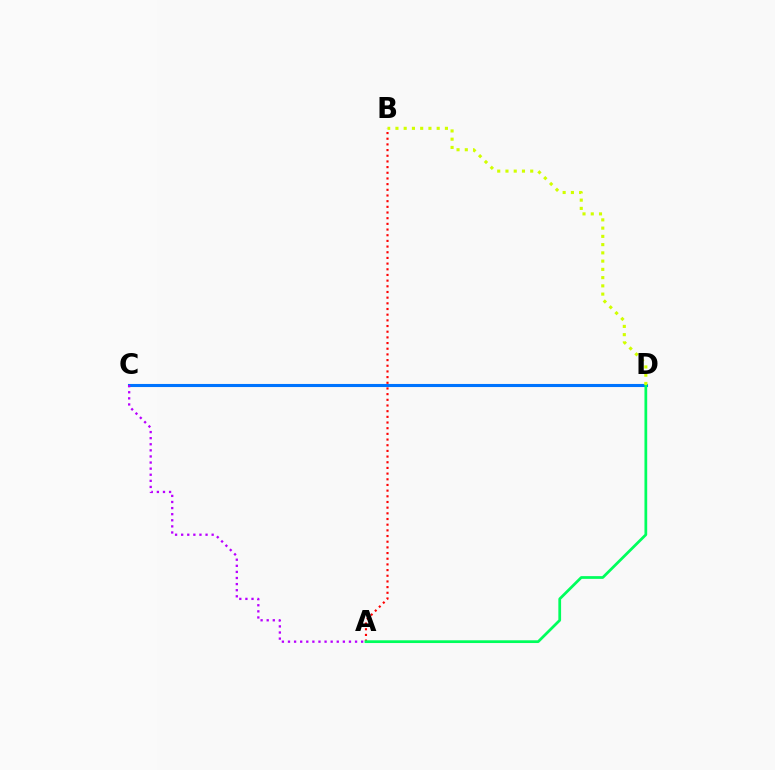{('C', 'D'): [{'color': '#0074ff', 'line_style': 'solid', 'thickness': 2.22}], ('A', 'B'): [{'color': '#ff0000', 'line_style': 'dotted', 'thickness': 1.54}], ('A', 'D'): [{'color': '#00ff5c', 'line_style': 'solid', 'thickness': 1.97}], ('B', 'D'): [{'color': '#d1ff00', 'line_style': 'dotted', 'thickness': 2.24}], ('A', 'C'): [{'color': '#b900ff', 'line_style': 'dotted', 'thickness': 1.66}]}